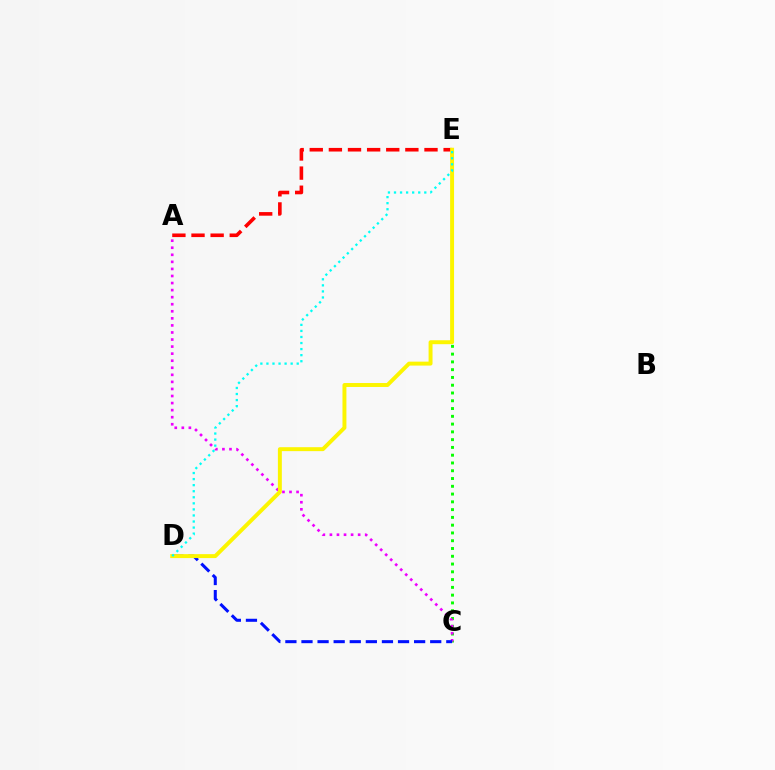{('C', 'E'): [{'color': '#08ff00', 'line_style': 'dotted', 'thickness': 2.11}], ('A', 'E'): [{'color': '#ff0000', 'line_style': 'dashed', 'thickness': 2.6}], ('A', 'C'): [{'color': '#ee00ff', 'line_style': 'dotted', 'thickness': 1.92}], ('C', 'D'): [{'color': '#0010ff', 'line_style': 'dashed', 'thickness': 2.19}], ('D', 'E'): [{'color': '#fcf500', 'line_style': 'solid', 'thickness': 2.84}, {'color': '#00fff6', 'line_style': 'dotted', 'thickness': 1.65}]}